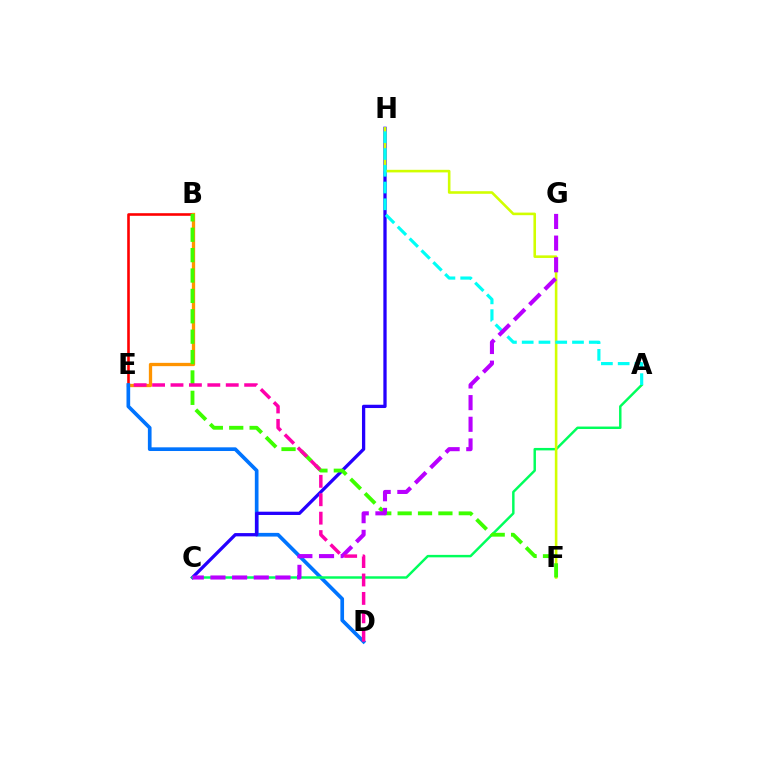{('B', 'E'): [{'color': '#ff0000', 'line_style': 'solid', 'thickness': 1.88}, {'color': '#ff9400', 'line_style': 'solid', 'thickness': 2.37}], ('D', 'E'): [{'color': '#0074ff', 'line_style': 'solid', 'thickness': 2.65}, {'color': '#ff00ac', 'line_style': 'dashed', 'thickness': 2.5}], ('C', 'H'): [{'color': '#2500ff', 'line_style': 'solid', 'thickness': 2.36}], ('A', 'C'): [{'color': '#00ff5c', 'line_style': 'solid', 'thickness': 1.77}], ('F', 'H'): [{'color': '#d1ff00', 'line_style': 'solid', 'thickness': 1.86}], ('B', 'F'): [{'color': '#3dff00', 'line_style': 'dashed', 'thickness': 2.77}], ('A', 'H'): [{'color': '#00fff6', 'line_style': 'dashed', 'thickness': 2.28}], ('C', 'G'): [{'color': '#b900ff', 'line_style': 'dashed', 'thickness': 2.94}]}